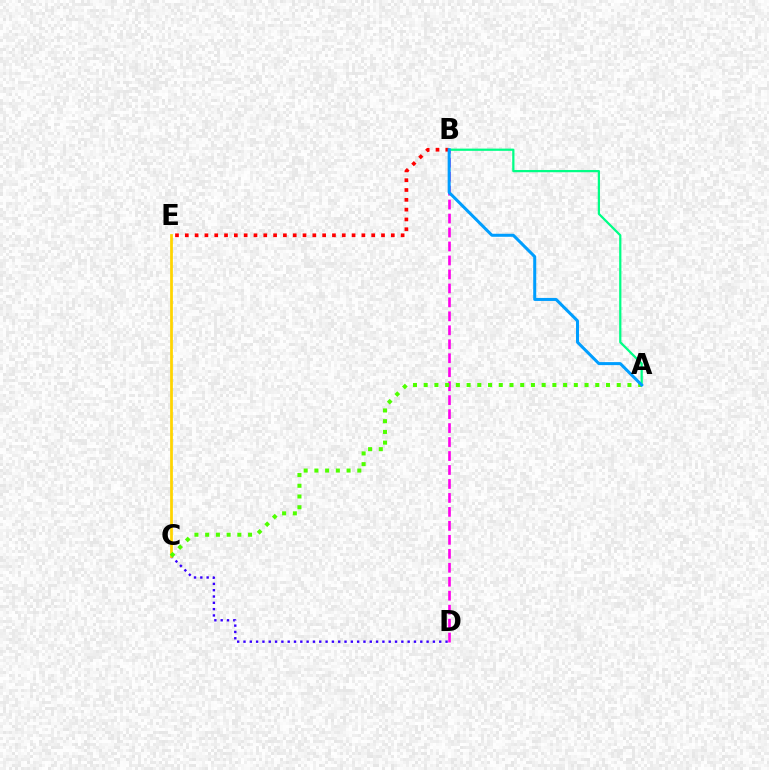{('B', 'E'): [{'color': '#ff0000', 'line_style': 'dotted', 'thickness': 2.67}], ('C', 'D'): [{'color': '#3700ff', 'line_style': 'dotted', 'thickness': 1.72}], ('B', 'D'): [{'color': '#ff00ed', 'line_style': 'dashed', 'thickness': 1.9}], ('C', 'E'): [{'color': '#ffd500', 'line_style': 'solid', 'thickness': 1.98}], ('A', 'C'): [{'color': '#4fff00', 'line_style': 'dotted', 'thickness': 2.91}], ('A', 'B'): [{'color': '#00ff86', 'line_style': 'solid', 'thickness': 1.61}, {'color': '#009eff', 'line_style': 'solid', 'thickness': 2.18}]}